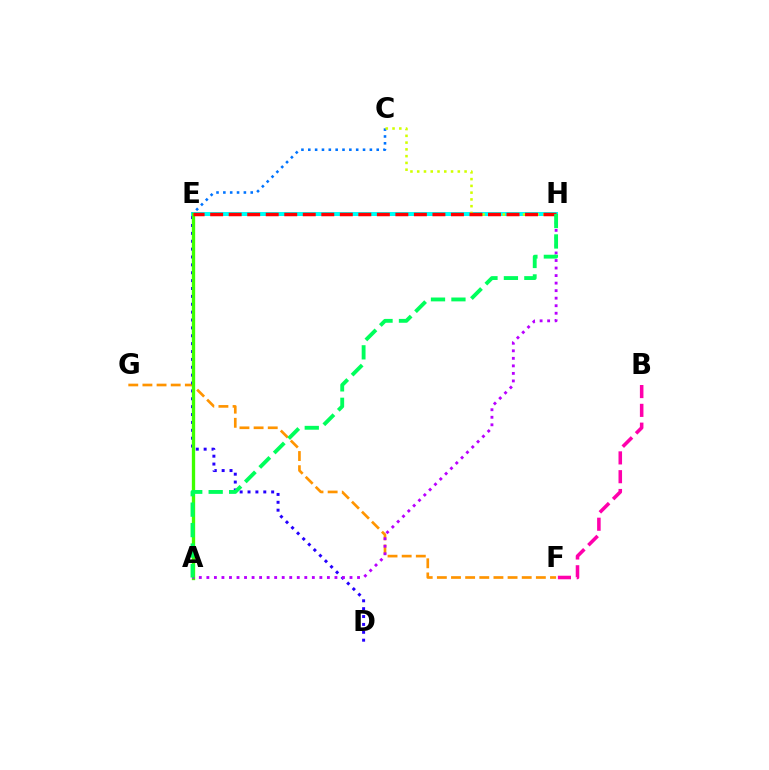{('B', 'F'): [{'color': '#ff00ac', 'line_style': 'dashed', 'thickness': 2.55}], ('E', 'H'): [{'color': '#00fff6', 'line_style': 'solid', 'thickness': 2.89}, {'color': '#ff0000', 'line_style': 'dashed', 'thickness': 2.52}], ('F', 'G'): [{'color': '#ff9400', 'line_style': 'dashed', 'thickness': 1.92}], ('C', 'E'): [{'color': '#0074ff', 'line_style': 'dotted', 'thickness': 1.86}], ('D', 'E'): [{'color': '#2500ff', 'line_style': 'dotted', 'thickness': 2.14}], ('C', 'H'): [{'color': '#d1ff00', 'line_style': 'dotted', 'thickness': 1.84}], ('A', 'E'): [{'color': '#3dff00', 'line_style': 'solid', 'thickness': 2.38}], ('A', 'H'): [{'color': '#b900ff', 'line_style': 'dotted', 'thickness': 2.05}, {'color': '#00ff5c', 'line_style': 'dashed', 'thickness': 2.78}]}